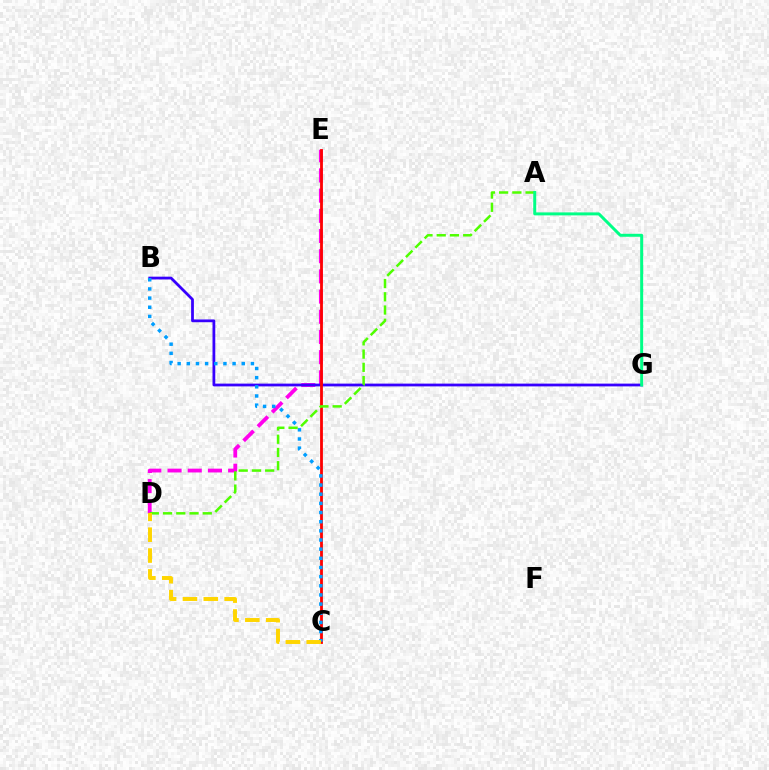{('D', 'E'): [{'color': '#ff00ed', 'line_style': 'dashed', 'thickness': 2.74}], ('B', 'G'): [{'color': '#3700ff', 'line_style': 'solid', 'thickness': 2.0}], ('C', 'E'): [{'color': '#ff0000', 'line_style': 'solid', 'thickness': 2.02}], ('B', 'C'): [{'color': '#009eff', 'line_style': 'dotted', 'thickness': 2.49}], ('A', 'D'): [{'color': '#4fff00', 'line_style': 'dashed', 'thickness': 1.8}], ('C', 'D'): [{'color': '#ffd500', 'line_style': 'dashed', 'thickness': 2.83}], ('A', 'G'): [{'color': '#00ff86', 'line_style': 'solid', 'thickness': 2.14}]}